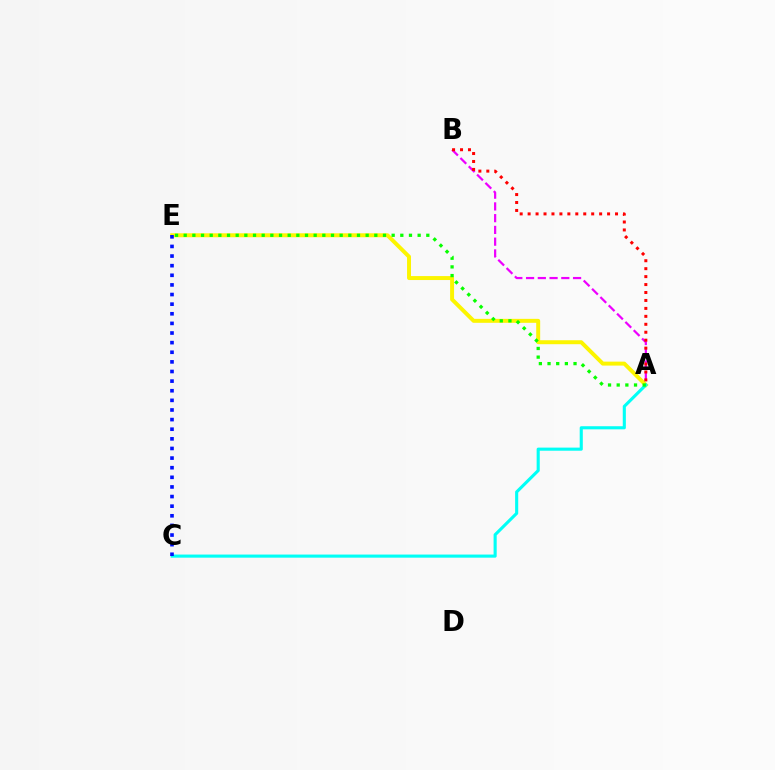{('A', 'E'): [{'color': '#fcf500', 'line_style': 'solid', 'thickness': 2.85}, {'color': '#08ff00', 'line_style': 'dotted', 'thickness': 2.35}], ('A', 'B'): [{'color': '#ee00ff', 'line_style': 'dashed', 'thickness': 1.6}, {'color': '#ff0000', 'line_style': 'dotted', 'thickness': 2.16}], ('A', 'C'): [{'color': '#00fff6', 'line_style': 'solid', 'thickness': 2.23}], ('C', 'E'): [{'color': '#0010ff', 'line_style': 'dotted', 'thickness': 2.61}]}